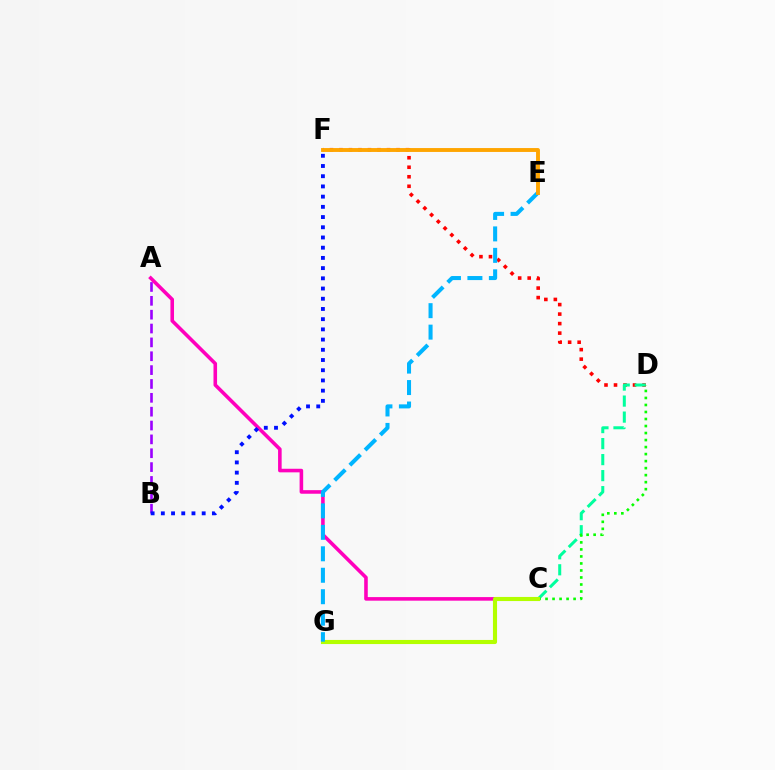{('D', 'F'): [{'color': '#ff0000', 'line_style': 'dotted', 'thickness': 2.58}], ('C', 'D'): [{'color': '#00ff9d', 'line_style': 'dashed', 'thickness': 2.18}, {'color': '#08ff00', 'line_style': 'dotted', 'thickness': 1.91}], ('A', 'B'): [{'color': '#9b00ff', 'line_style': 'dashed', 'thickness': 1.88}], ('A', 'C'): [{'color': '#ff00bd', 'line_style': 'solid', 'thickness': 2.58}], ('C', 'G'): [{'color': '#b3ff00', 'line_style': 'solid', 'thickness': 2.96}], ('E', 'G'): [{'color': '#00b5ff', 'line_style': 'dashed', 'thickness': 2.92}], ('B', 'F'): [{'color': '#0010ff', 'line_style': 'dotted', 'thickness': 2.77}], ('E', 'F'): [{'color': '#ffa500', 'line_style': 'solid', 'thickness': 2.8}]}